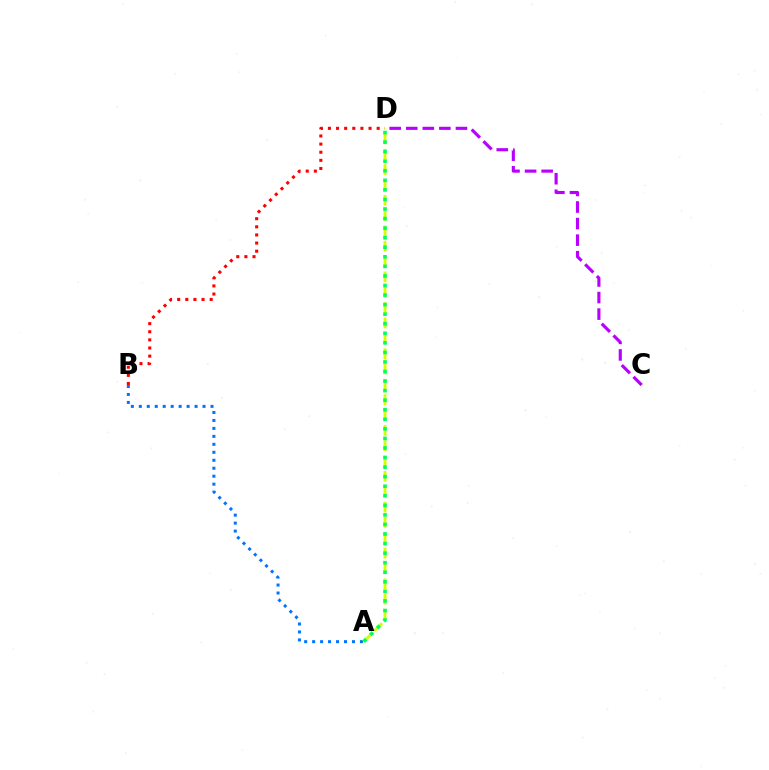{('B', 'D'): [{'color': '#ff0000', 'line_style': 'dotted', 'thickness': 2.21}], ('A', 'B'): [{'color': '#0074ff', 'line_style': 'dotted', 'thickness': 2.16}], ('C', 'D'): [{'color': '#b900ff', 'line_style': 'dashed', 'thickness': 2.25}], ('A', 'D'): [{'color': '#d1ff00', 'line_style': 'dashed', 'thickness': 2.08}, {'color': '#00ff5c', 'line_style': 'dotted', 'thickness': 2.6}]}